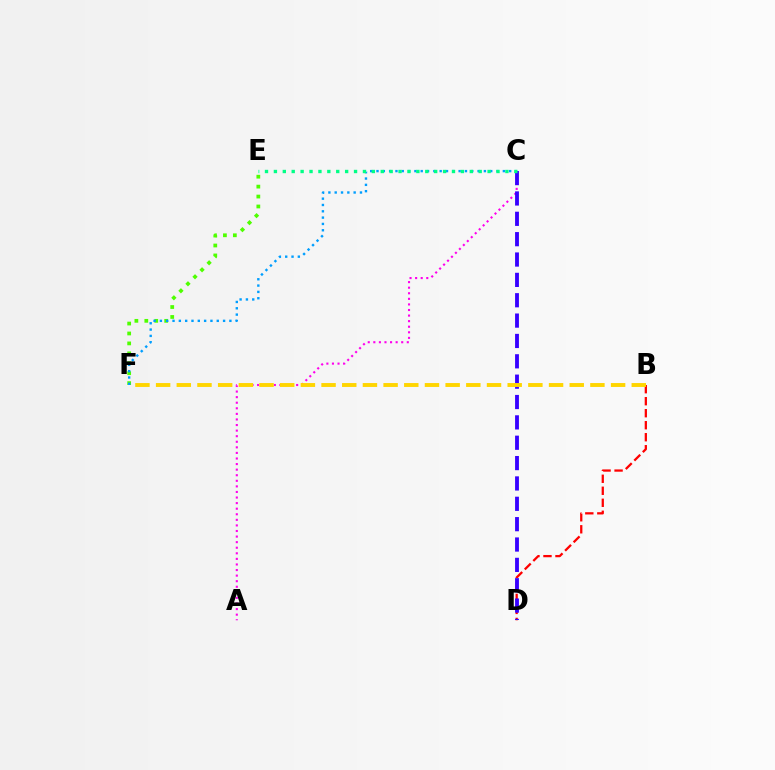{('E', 'F'): [{'color': '#4fff00', 'line_style': 'dotted', 'thickness': 2.7}], ('B', 'D'): [{'color': '#ff0000', 'line_style': 'dashed', 'thickness': 1.63}], ('C', 'F'): [{'color': '#009eff', 'line_style': 'dotted', 'thickness': 1.72}], ('A', 'C'): [{'color': '#ff00ed', 'line_style': 'dotted', 'thickness': 1.52}], ('C', 'D'): [{'color': '#3700ff', 'line_style': 'dashed', 'thickness': 2.77}], ('C', 'E'): [{'color': '#00ff86', 'line_style': 'dotted', 'thickness': 2.42}], ('B', 'F'): [{'color': '#ffd500', 'line_style': 'dashed', 'thickness': 2.81}]}